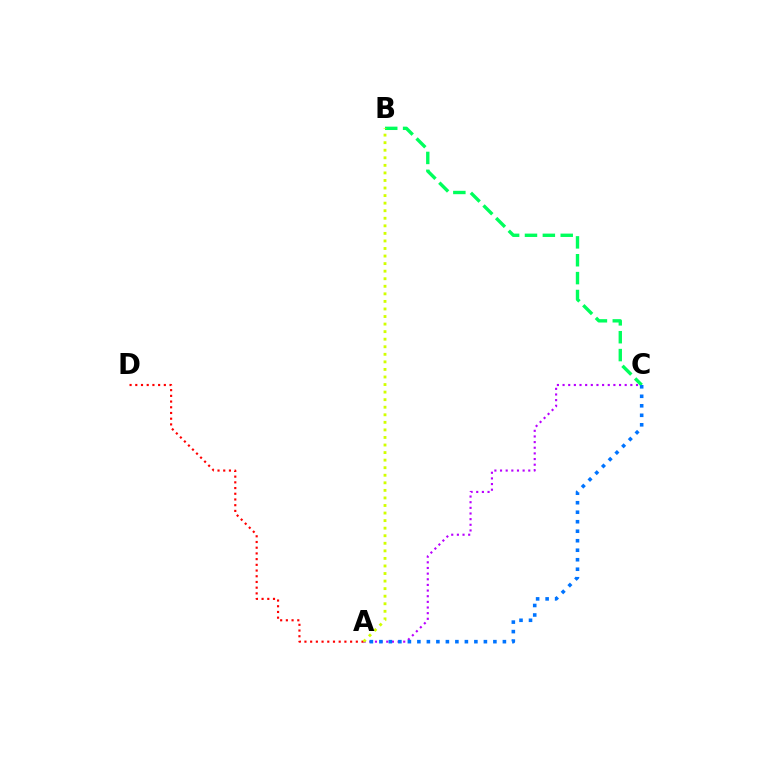{('A', 'C'): [{'color': '#b900ff', 'line_style': 'dotted', 'thickness': 1.53}, {'color': '#0074ff', 'line_style': 'dotted', 'thickness': 2.58}], ('B', 'C'): [{'color': '#00ff5c', 'line_style': 'dashed', 'thickness': 2.43}], ('A', 'D'): [{'color': '#ff0000', 'line_style': 'dotted', 'thickness': 1.55}], ('A', 'B'): [{'color': '#d1ff00', 'line_style': 'dotted', 'thickness': 2.05}]}